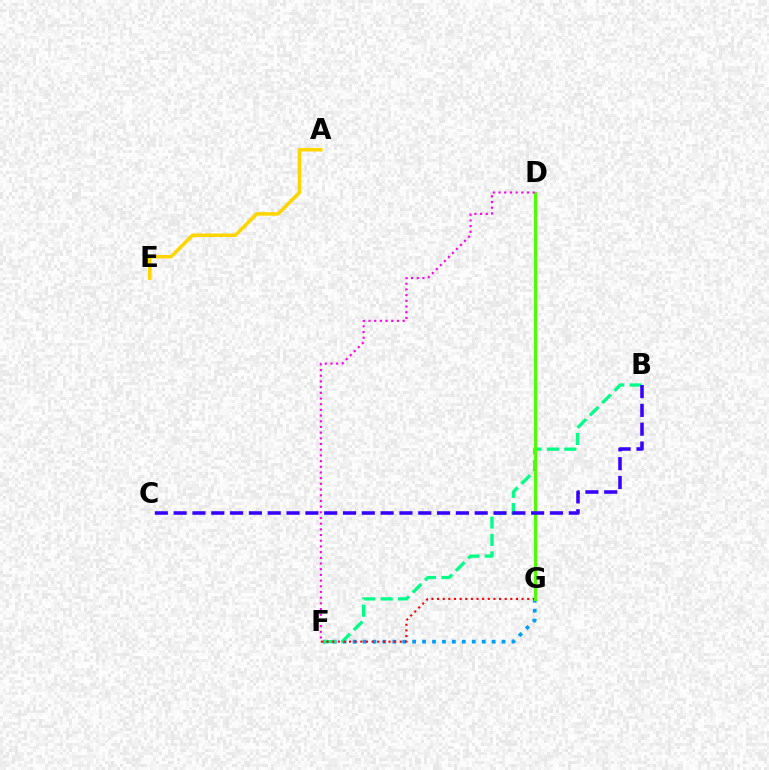{('F', 'G'): [{'color': '#009eff', 'line_style': 'dotted', 'thickness': 2.7}, {'color': '#ff0000', 'line_style': 'dotted', 'thickness': 1.53}], ('B', 'F'): [{'color': '#00ff86', 'line_style': 'dashed', 'thickness': 2.36}], ('D', 'G'): [{'color': '#4fff00', 'line_style': 'solid', 'thickness': 2.17}], ('D', 'F'): [{'color': '#ff00ed', 'line_style': 'dotted', 'thickness': 1.55}], ('B', 'C'): [{'color': '#3700ff', 'line_style': 'dashed', 'thickness': 2.56}], ('A', 'E'): [{'color': '#ffd500', 'line_style': 'solid', 'thickness': 2.55}]}